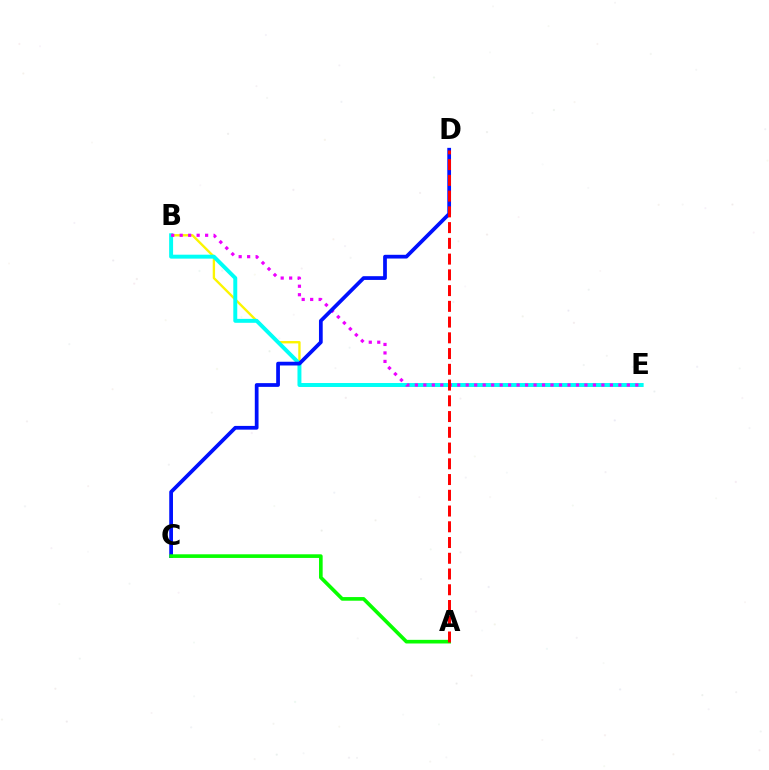{('B', 'E'): [{'color': '#fcf500', 'line_style': 'solid', 'thickness': 1.7}, {'color': '#00fff6', 'line_style': 'solid', 'thickness': 2.84}, {'color': '#ee00ff', 'line_style': 'dotted', 'thickness': 2.3}], ('C', 'D'): [{'color': '#0010ff', 'line_style': 'solid', 'thickness': 2.69}], ('A', 'C'): [{'color': '#08ff00', 'line_style': 'solid', 'thickness': 2.62}], ('A', 'D'): [{'color': '#ff0000', 'line_style': 'dashed', 'thickness': 2.14}]}